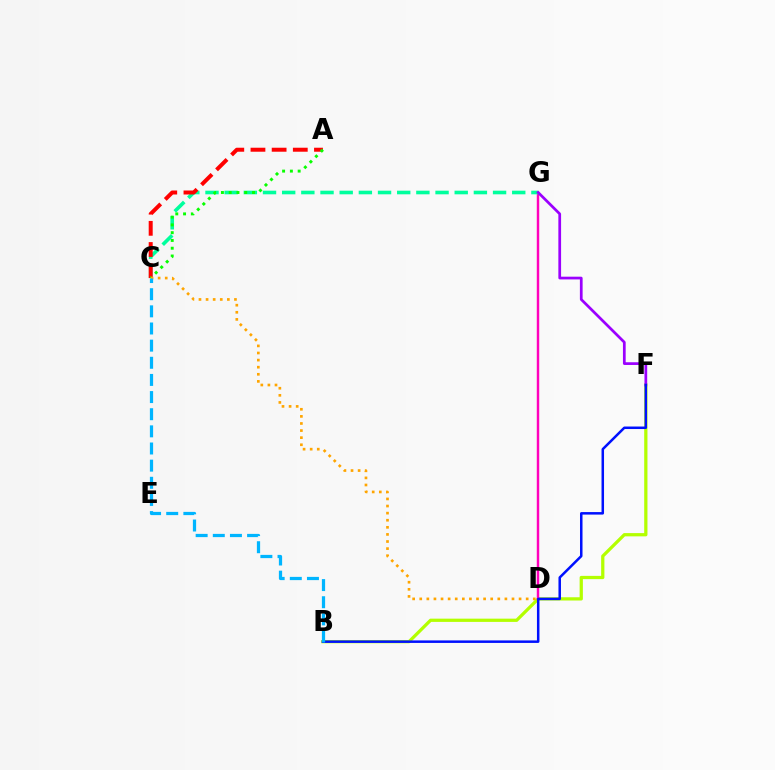{('B', 'F'): [{'color': '#b3ff00', 'line_style': 'solid', 'thickness': 2.34}, {'color': '#0010ff', 'line_style': 'solid', 'thickness': 1.81}], ('D', 'G'): [{'color': '#ff00bd', 'line_style': 'solid', 'thickness': 1.76}], ('C', 'G'): [{'color': '#00ff9d', 'line_style': 'dashed', 'thickness': 2.6}], ('F', 'G'): [{'color': '#9b00ff', 'line_style': 'solid', 'thickness': 1.96}], ('A', 'C'): [{'color': '#ff0000', 'line_style': 'dashed', 'thickness': 2.88}, {'color': '#08ff00', 'line_style': 'dotted', 'thickness': 2.11}], ('C', 'D'): [{'color': '#ffa500', 'line_style': 'dotted', 'thickness': 1.93}], ('B', 'C'): [{'color': '#00b5ff', 'line_style': 'dashed', 'thickness': 2.33}]}